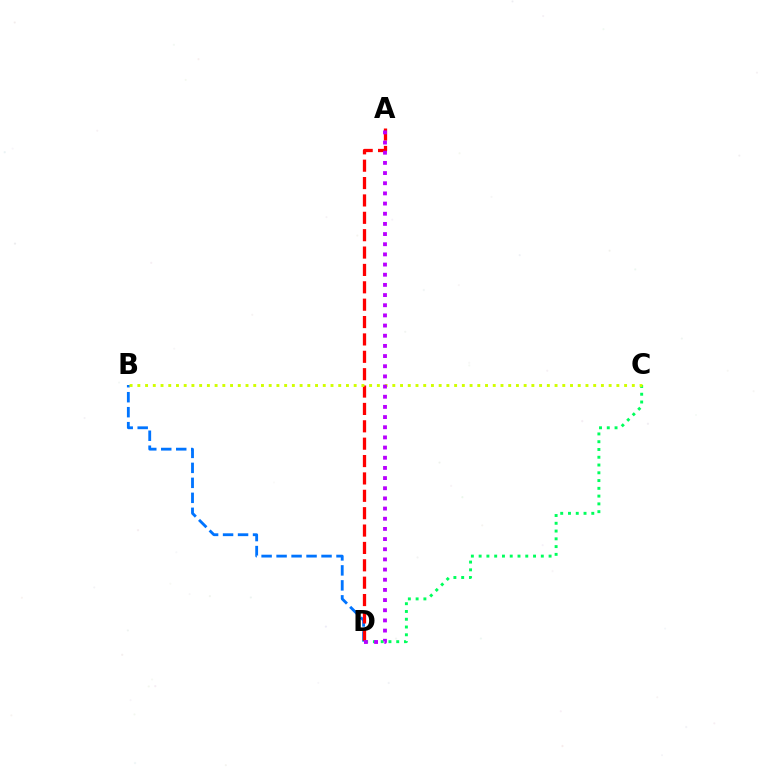{('C', 'D'): [{'color': '#00ff5c', 'line_style': 'dotted', 'thickness': 2.11}], ('B', 'D'): [{'color': '#0074ff', 'line_style': 'dashed', 'thickness': 2.04}], ('A', 'D'): [{'color': '#ff0000', 'line_style': 'dashed', 'thickness': 2.36}, {'color': '#b900ff', 'line_style': 'dotted', 'thickness': 2.76}], ('B', 'C'): [{'color': '#d1ff00', 'line_style': 'dotted', 'thickness': 2.1}]}